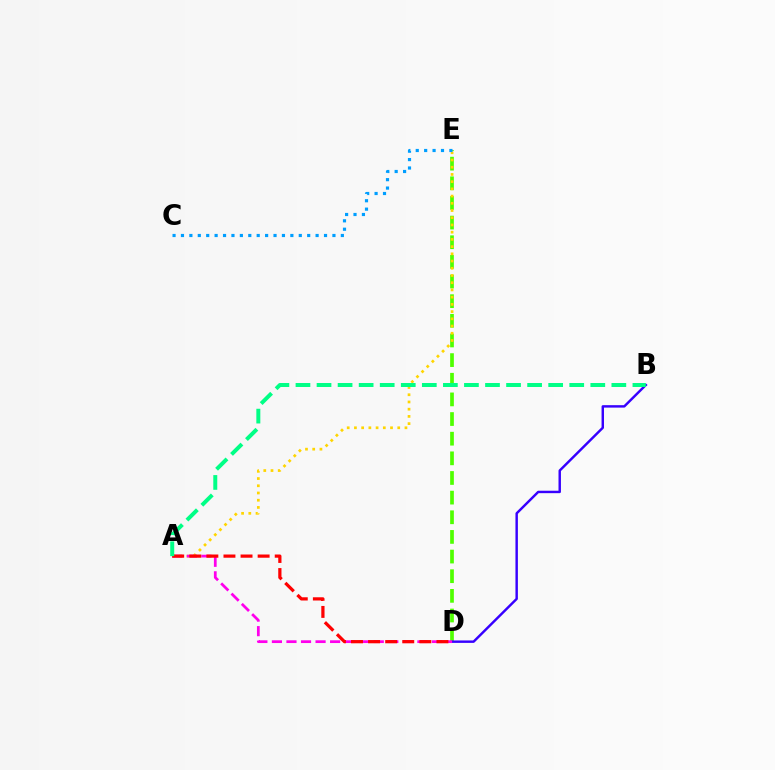{('D', 'E'): [{'color': '#4fff00', 'line_style': 'dashed', 'thickness': 2.67}], ('B', 'D'): [{'color': '#3700ff', 'line_style': 'solid', 'thickness': 1.76}], ('A', 'E'): [{'color': '#ffd500', 'line_style': 'dotted', 'thickness': 1.96}], ('A', 'D'): [{'color': '#ff00ed', 'line_style': 'dashed', 'thickness': 1.98}, {'color': '#ff0000', 'line_style': 'dashed', 'thickness': 2.32}], ('A', 'B'): [{'color': '#00ff86', 'line_style': 'dashed', 'thickness': 2.86}], ('C', 'E'): [{'color': '#009eff', 'line_style': 'dotted', 'thickness': 2.29}]}